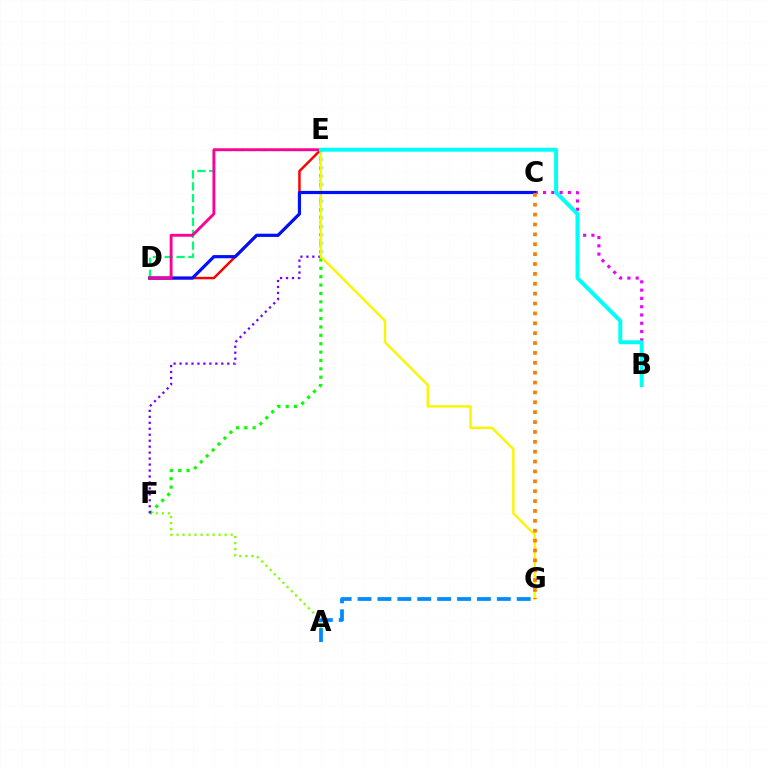{('A', 'F'): [{'color': '#84ff00', 'line_style': 'dotted', 'thickness': 1.63}], ('D', 'E'): [{'color': '#ff0000', 'line_style': 'solid', 'thickness': 1.78}, {'color': '#00ff74', 'line_style': 'dashed', 'thickness': 1.61}, {'color': '#ff0094', 'line_style': 'solid', 'thickness': 2.07}], ('E', 'F'): [{'color': '#08ff00', 'line_style': 'dotted', 'thickness': 2.28}, {'color': '#7200ff', 'line_style': 'dotted', 'thickness': 1.62}], ('B', 'C'): [{'color': '#ee00ff', 'line_style': 'dotted', 'thickness': 2.25}], ('E', 'G'): [{'color': '#fcf500', 'line_style': 'solid', 'thickness': 1.73}], ('A', 'G'): [{'color': '#008cff', 'line_style': 'dashed', 'thickness': 2.7}], ('C', 'D'): [{'color': '#0010ff', 'line_style': 'solid', 'thickness': 2.29}], ('B', 'E'): [{'color': '#00fff6', 'line_style': 'solid', 'thickness': 2.85}], ('C', 'G'): [{'color': '#ff7c00', 'line_style': 'dotted', 'thickness': 2.68}]}